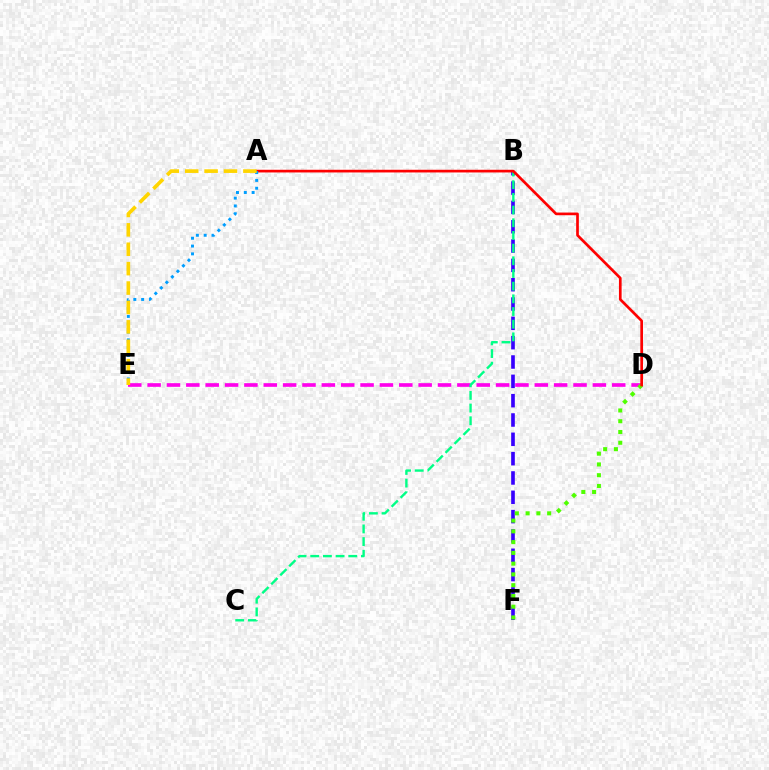{('B', 'F'): [{'color': '#3700ff', 'line_style': 'dashed', 'thickness': 2.63}], ('D', 'E'): [{'color': '#ff00ed', 'line_style': 'dashed', 'thickness': 2.63}], ('D', 'F'): [{'color': '#4fff00', 'line_style': 'dotted', 'thickness': 2.92}], ('B', 'C'): [{'color': '#00ff86', 'line_style': 'dashed', 'thickness': 1.72}], ('A', 'D'): [{'color': '#ff0000', 'line_style': 'solid', 'thickness': 1.93}], ('A', 'E'): [{'color': '#009eff', 'line_style': 'dotted', 'thickness': 2.12}, {'color': '#ffd500', 'line_style': 'dashed', 'thickness': 2.64}]}